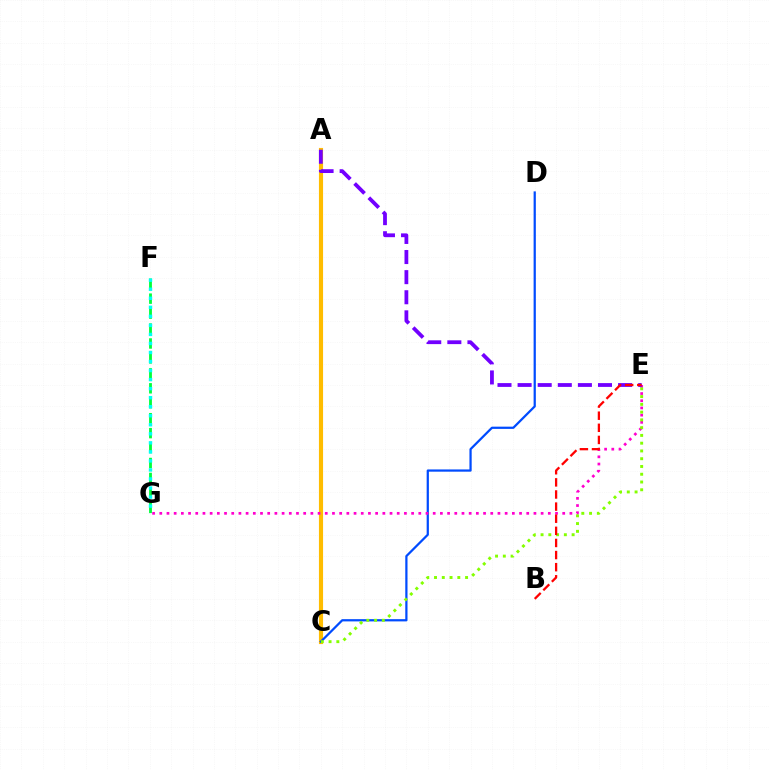{('A', 'C'): [{'color': '#ffbd00', 'line_style': 'solid', 'thickness': 2.98}], ('C', 'D'): [{'color': '#004bff', 'line_style': 'solid', 'thickness': 1.61}], ('E', 'G'): [{'color': '#ff00cf', 'line_style': 'dotted', 'thickness': 1.95}], ('F', 'G'): [{'color': '#00ff39', 'line_style': 'dashed', 'thickness': 2.03}, {'color': '#00fff6', 'line_style': 'dotted', 'thickness': 2.45}], ('A', 'E'): [{'color': '#7200ff', 'line_style': 'dashed', 'thickness': 2.73}], ('C', 'E'): [{'color': '#84ff00', 'line_style': 'dotted', 'thickness': 2.11}], ('B', 'E'): [{'color': '#ff0000', 'line_style': 'dashed', 'thickness': 1.65}]}